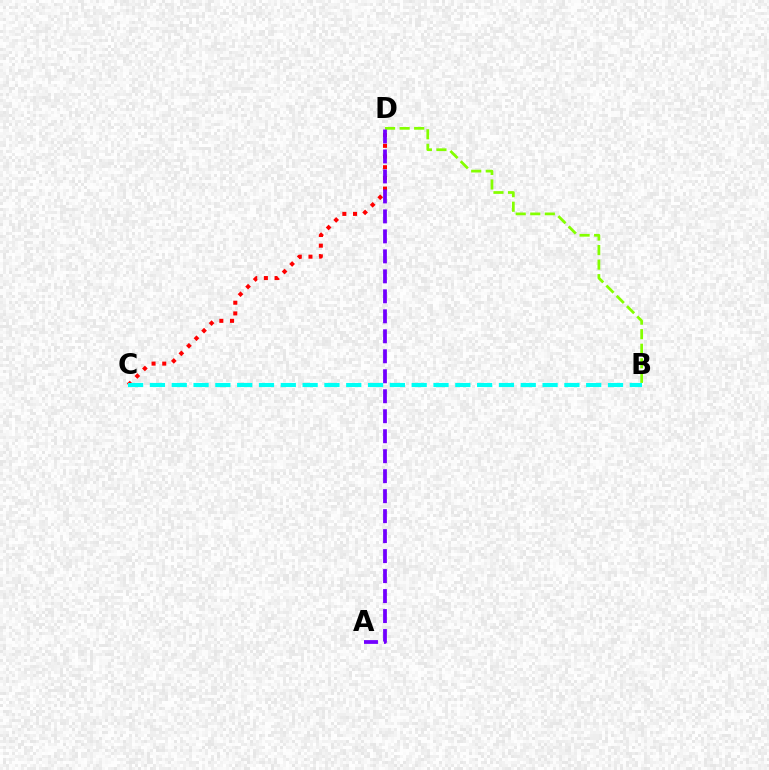{('B', 'D'): [{'color': '#84ff00', 'line_style': 'dashed', 'thickness': 1.98}], ('C', 'D'): [{'color': '#ff0000', 'line_style': 'dotted', 'thickness': 2.9}], ('B', 'C'): [{'color': '#00fff6', 'line_style': 'dashed', 'thickness': 2.96}], ('A', 'D'): [{'color': '#7200ff', 'line_style': 'dashed', 'thickness': 2.71}]}